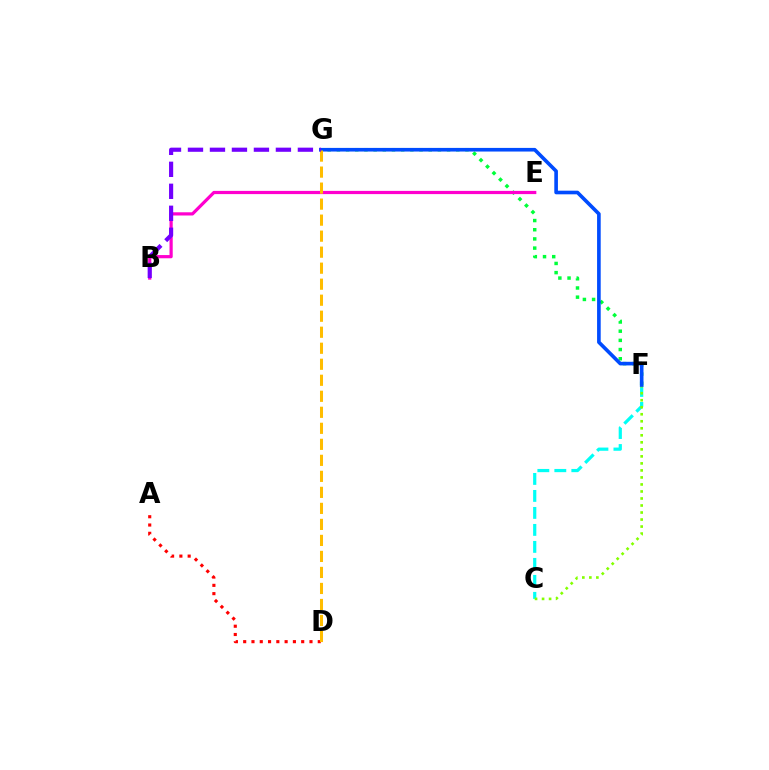{('F', 'G'): [{'color': '#00ff39', 'line_style': 'dotted', 'thickness': 2.5}, {'color': '#004bff', 'line_style': 'solid', 'thickness': 2.61}], ('C', 'F'): [{'color': '#00fff6', 'line_style': 'dashed', 'thickness': 2.31}, {'color': '#84ff00', 'line_style': 'dotted', 'thickness': 1.91}], ('A', 'D'): [{'color': '#ff0000', 'line_style': 'dotted', 'thickness': 2.25}], ('B', 'E'): [{'color': '#ff00cf', 'line_style': 'solid', 'thickness': 2.31}], ('D', 'G'): [{'color': '#ffbd00', 'line_style': 'dashed', 'thickness': 2.18}], ('B', 'G'): [{'color': '#7200ff', 'line_style': 'dashed', 'thickness': 2.99}]}